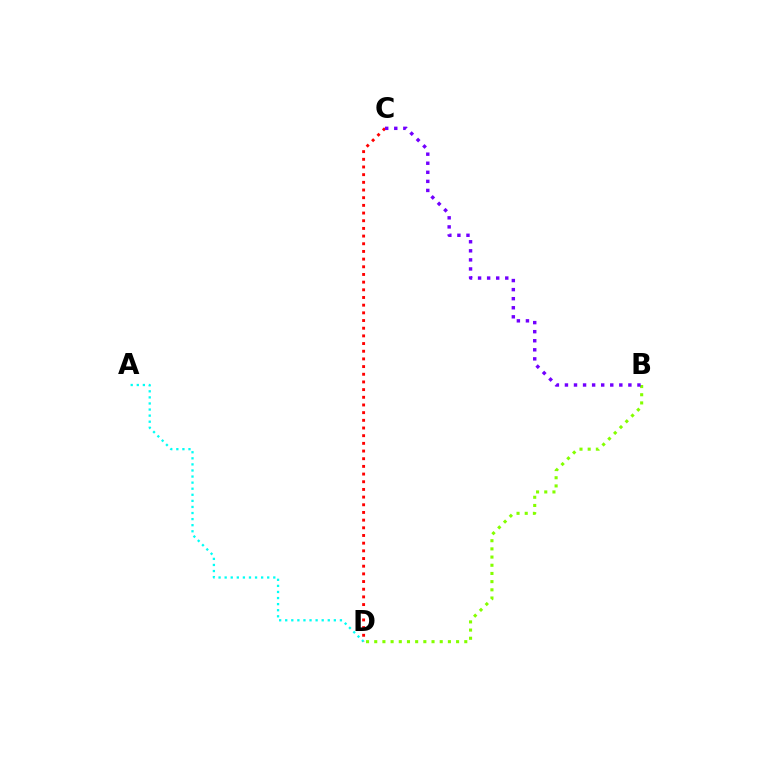{('A', 'D'): [{'color': '#00fff6', 'line_style': 'dotted', 'thickness': 1.65}], ('C', 'D'): [{'color': '#ff0000', 'line_style': 'dotted', 'thickness': 2.09}], ('B', 'D'): [{'color': '#84ff00', 'line_style': 'dotted', 'thickness': 2.22}], ('B', 'C'): [{'color': '#7200ff', 'line_style': 'dotted', 'thickness': 2.46}]}